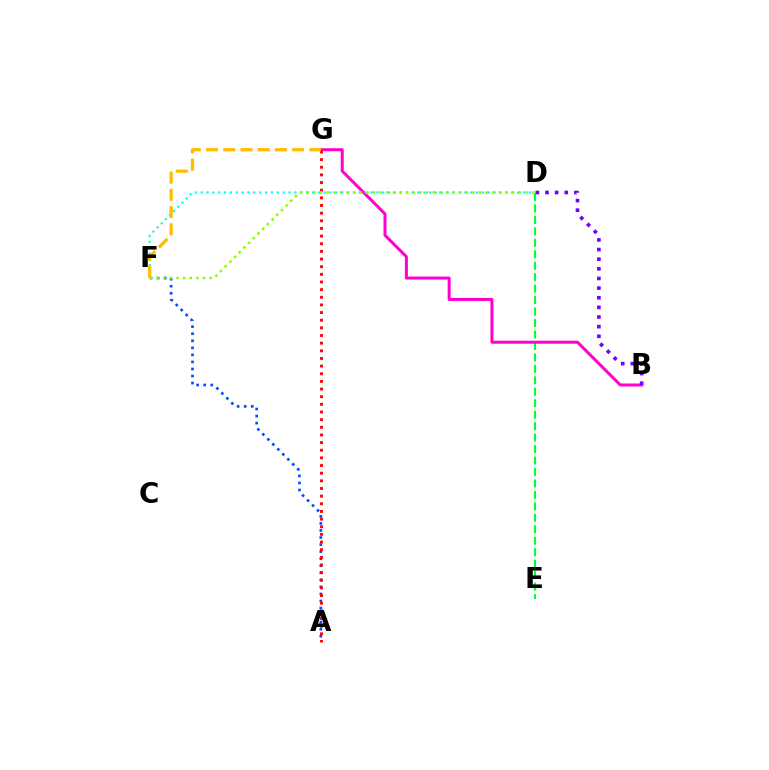{('A', 'F'): [{'color': '#004bff', 'line_style': 'dotted', 'thickness': 1.92}], ('D', 'E'): [{'color': '#00ff39', 'line_style': 'dashed', 'thickness': 1.56}], ('B', 'G'): [{'color': '#ff00cf', 'line_style': 'solid', 'thickness': 2.15}], ('A', 'G'): [{'color': '#ff0000', 'line_style': 'dotted', 'thickness': 2.08}], ('D', 'F'): [{'color': '#00fff6', 'line_style': 'dotted', 'thickness': 1.59}, {'color': '#84ff00', 'line_style': 'dotted', 'thickness': 1.8}], ('F', 'G'): [{'color': '#ffbd00', 'line_style': 'dashed', 'thickness': 2.34}], ('B', 'D'): [{'color': '#7200ff', 'line_style': 'dotted', 'thickness': 2.62}]}